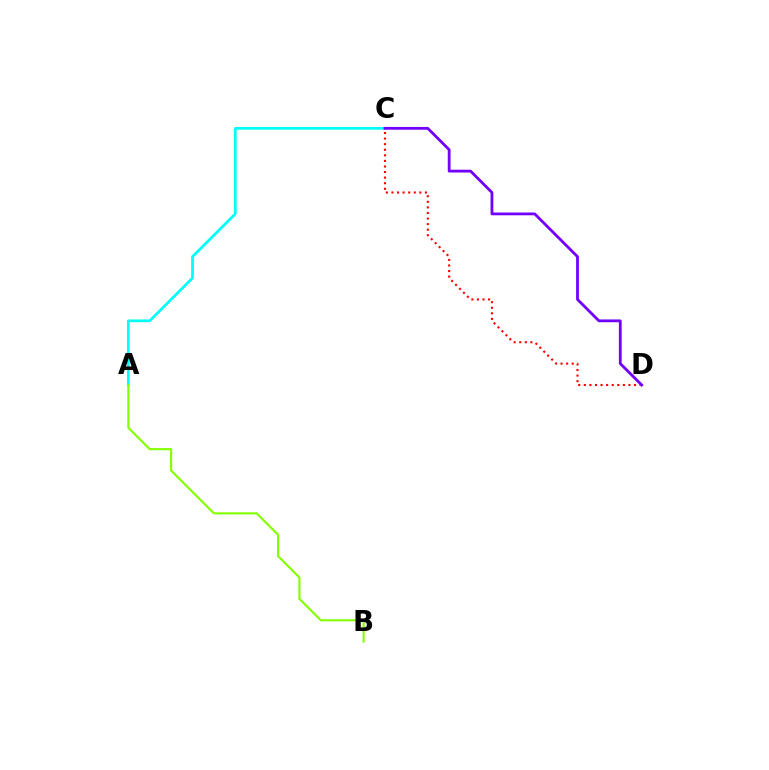{('A', 'C'): [{'color': '#00fff6', 'line_style': 'solid', 'thickness': 1.97}], ('A', 'B'): [{'color': '#84ff00', 'line_style': 'solid', 'thickness': 1.52}], ('C', 'D'): [{'color': '#ff0000', 'line_style': 'dotted', 'thickness': 1.52}, {'color': '#7200ff', 'line_style': 'solid', 'thickness': 2.01}]}